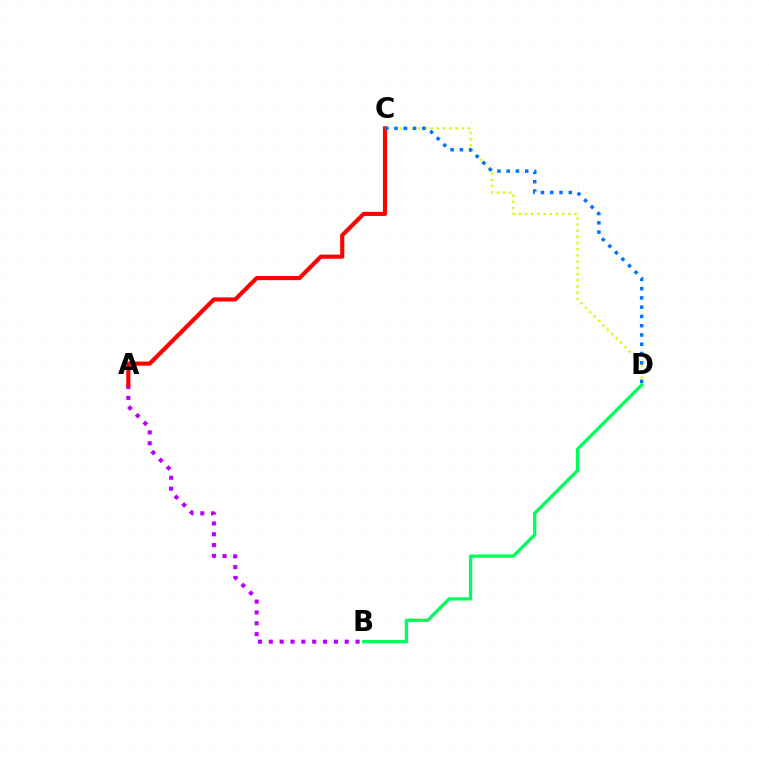{('A', 'B'): [{'color': '#b900ff', 'line_style': 'dotted', 'thickness': 2.95}], ('C', 'D'): [{'color': '#d1ff00', 'line_style': 'dotted', 'thickness': 1.68}, {'color': '#0074ff', 'line_style': 'dotted', 'thickness': 2.52}], ('A', 'C'): [{'color': '#ff0000', 'line_style': 'solid', 'thickness': 2.97}], ('B', 'D'): [{'color': '#00ff5c', 'line_style': 'solid', 'thickness': 2.39}]}